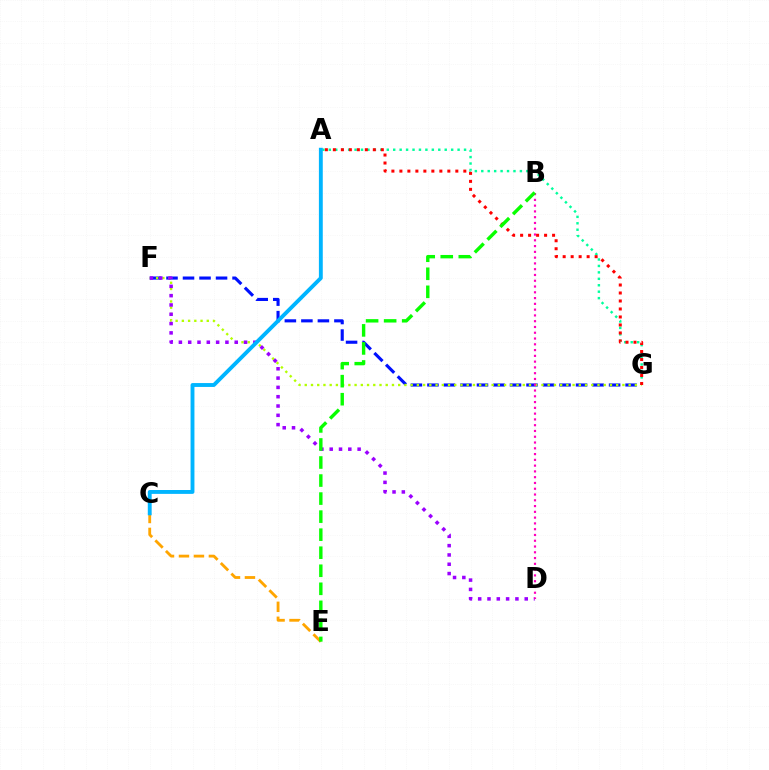{('F', 'G'): [{'color': '#0010ff', 'line_style': 'dashed', 'thickness': 2.24}, {'color': '#b3ff00', 'line_style': 'dotted', 'thickness': 1.69}], ('A', 'G'): [{'color': '#00ff9d', 'line_style': 'dotted', 'thickness': 1.75}, {'color': '#ff0000', 'line_style': 'dotted', 'thickness': 2.17}], ('D', 'F'): [{'color': '#9b00ff', 'line_style': 'dotted', 'thickness': 2.53}], ('C', 'E'): [{'color': '#ffa500', 'line_style': 'dashed', 'thickness': 2.03}], ('A', 'C'): [{'color': '#00b5ff', 'line_style': 'solid', 'thickness': 2.79}], ('B', 'D'): [{'color': '#ff00bd', 'line_style': 'dotted', 'thickness': 1.57}], ('B', 'E'): [{'color': '#08ff00', 'line_style': 'dashed', 'thickness': 2.45}]}